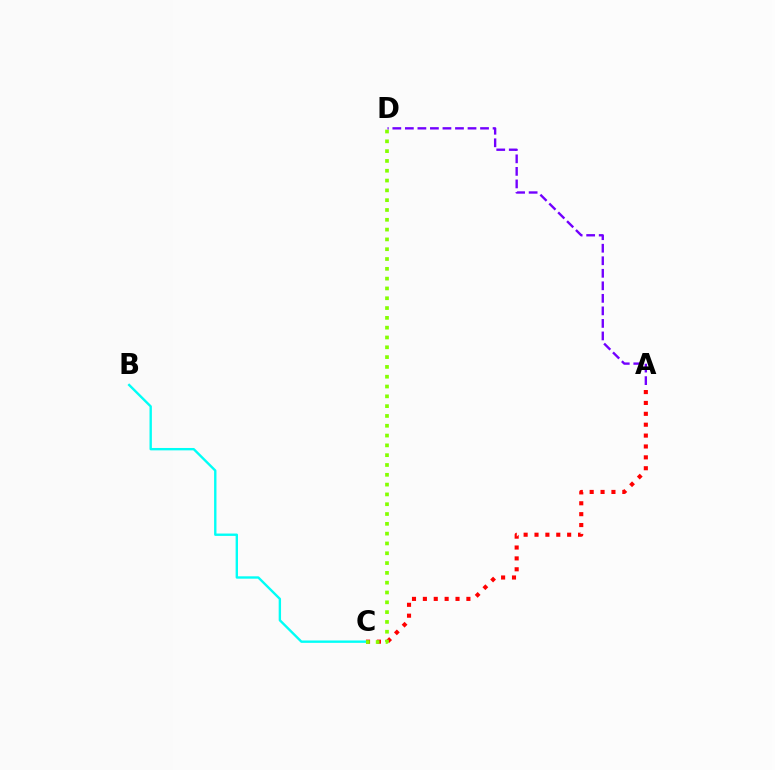{('B', 'C'): [{'color': '#00fff6', 'line_style': 'solid', 'thickness': 1.71}], ('A', 'C'): [{'color': '#ff0000', 'line_style': 'dotted', 'thickness': 2.96}], ('C', 'D'): [{'color': '#84ff00', 'line_style': 'dotted', 'thickness': 2.66}], ('A', 'D'): [{'color': '#7200ff', 'line_style': 'dashed', 'thickness': 1.7}]}